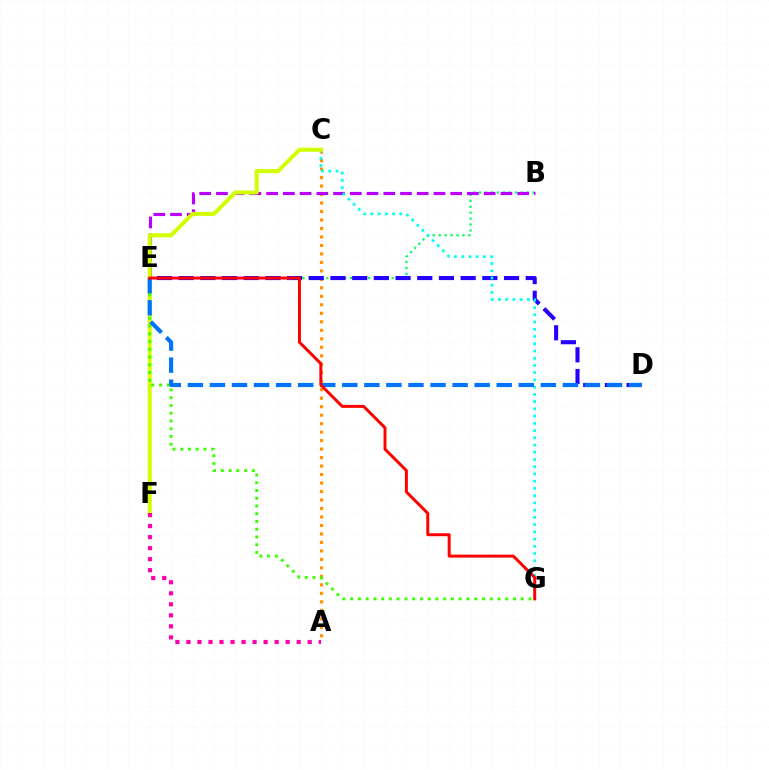{('A', 'C'): [{'color': '#ff9400', 'line_style': 'dotted', 'thickness': 2.31}], ('B', 'E'): [{'color': '#00ff5c', 'line_style': 'dotted', 'thickness': 1.61}, {'color': '#b900ff', 'line_style': 'dashed', 'thickness': 2.27}], ('D', 'E'): [{'color': '#2500ff', 'line_style': 'dashed', 'thickness': 2.95}, {'color': '#0074ff', 'line_style': 'dashed', 'thickness': 3.0}], ('C', 'G'): [{'color': '#00fff6', 'line_style': 'dotted', 'thickness': 1.97}], ('C', 'F'): [{'color': '#d1ff00', 'line_style': 'solid', 'thickness': 2.91}], ('E', 'G'): [{'color': '#3dff00', 'line_style': 'dotted', 'thickness': 2.11}, {'color': '#ff0000', 'line_style': 'solid', 'thickness': 2.14}], ('A', 'F'): [{'color': '#ff00ac', 'line_style': 'dotted', 'thickness': 3.0}]}